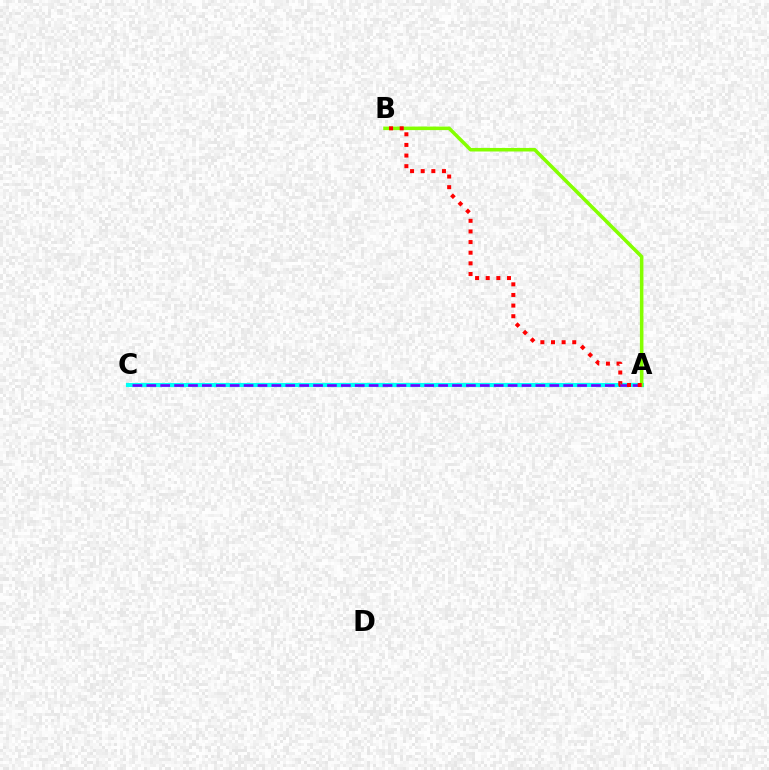{('A', 'C'): [{'color': '#00fff6', 'line_style': 'solid', 'thickness': 2.99}, {'color': '#7200ff', 'line_style': 'dashed', 'thickness': 1.89}], ('A', 'B'): [{'color': '#84ff00', 'line_style': 'solid', 'thickness': 2.55}, {'color': '#ff0000', 'line_style': 'dotted', 'thickness': 2.89}]}